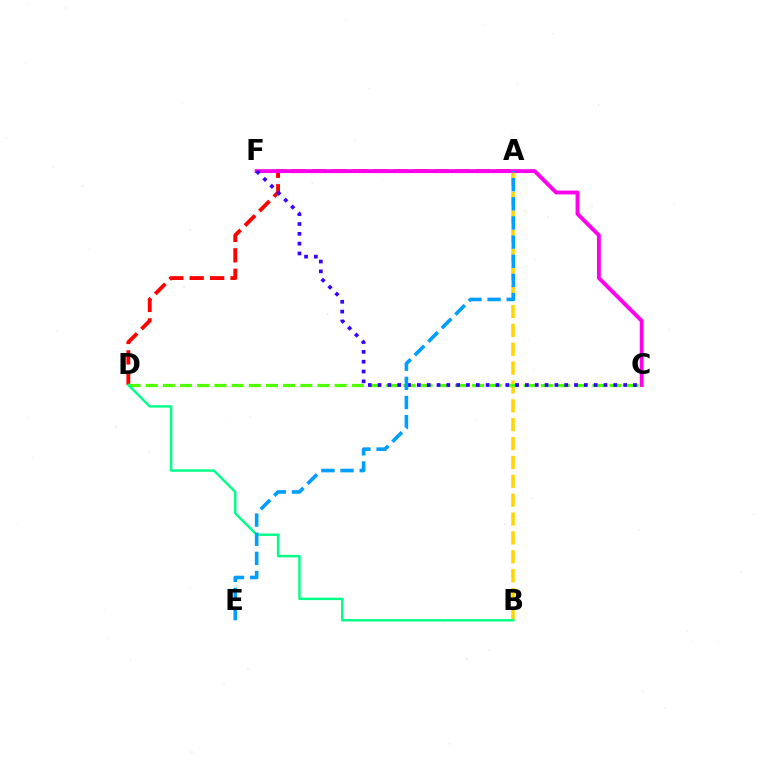{('A', 'D'): [{'color': '#ff0000', 'line_style': 'dashed', 'thickness': 2.78}], ('C', 'F'): [{'color': '#ff00ed', 'line_style': 'solid', 'thickness': 2.79}, {'color': '#3700ff', 'line_style': 'dotted', 'thickness': 2.67}], ('A', 'B'): [{'color': '#ffd500', 'line_style': 'dashed', 'thickness': 2.56}], ('C', 'D'): [{'color': '#4fff00', 'line_style': 'dashed', 'thickness': 2.33}], ('B', 'D'): [{'color': '#00ff86', 'line_style': 'solid', 'thickness': 1.74}], ('A', 'E'): [{'color': '#009eff', 'line_style': 'dashed', 'thickness': 2.6}]}